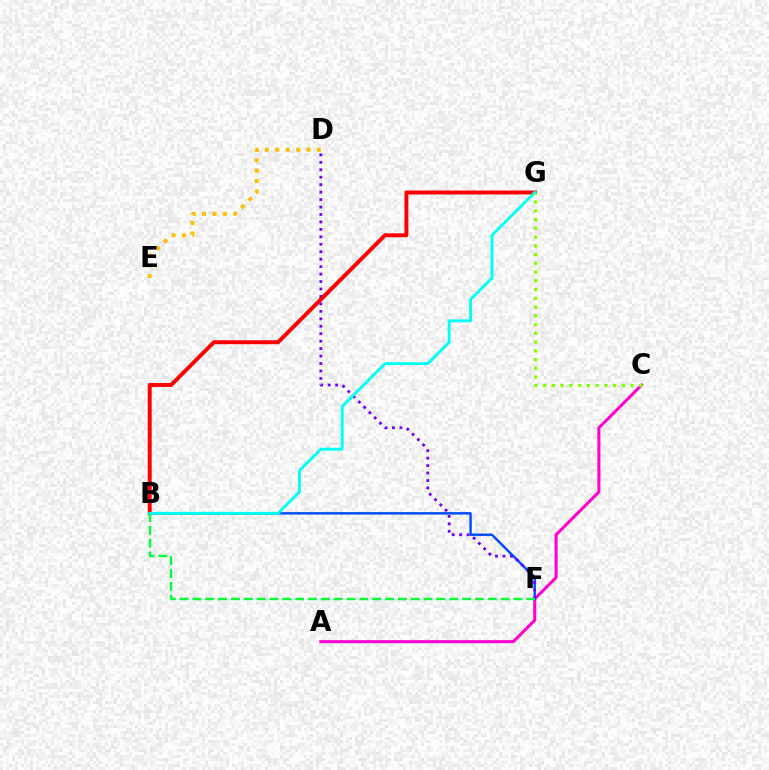{('A', 'C'): [{'color': '#ff00cf', 'line_style': 'solid', 'thickness': 2.19}], ('B', 'F'): [{'color': '#004bff', 'line_style': 'solid', 'thickness': 1.74}, {'color': '#00ff39', 'line_style': 'dashed', 'thickness': 1.74}], ('D', 'E'): [{'color': '#ffbd00', 'line_style': 'dotted', 'thickness': 2.82}], ('D', 'F'): [{'color': '#7200ff', 'line_style': 'dotted', 'thickness': 2.03}], ('B', 'G'): [{'color': '#ff0000', 'line_style': 'solid', 'thickness': 2.83}, {'color': '#00fff6', 'line_style': 'solid', 'thickness': 2.06}], ('C', 'G'): [{'color': '#84ff00', 'line_style': 'dotted', 'thickness': 2.38}]}